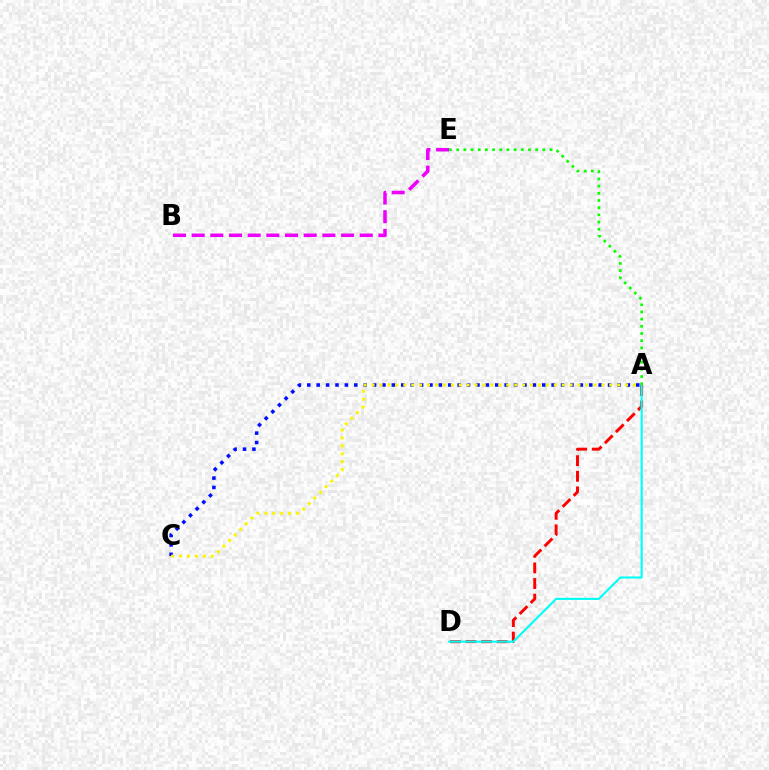{('B', 'E'): [{'color': '#ee00ff', 'line_style': 'dashed', 'thickness': 2.54}], ('A', 'D'): [{'color': '#ff0000', 'line_style': 'dashed', 'thickness': 2.12}, {'color': '#00fff6', 'line_style': 'solid', 'thickness': 1.52}], ('A', 'C'): [{'color': '#0010ff', 'line_style': 'dotted', 'thickness': 2.55}, {'color': '#fcf500', 'line_style': 'dotted', 'thickness': 2.15}], ('A', 'E'): [{'color': '#08ff00', 'line_style': 'dotted', 'thickness': 1.95}]}